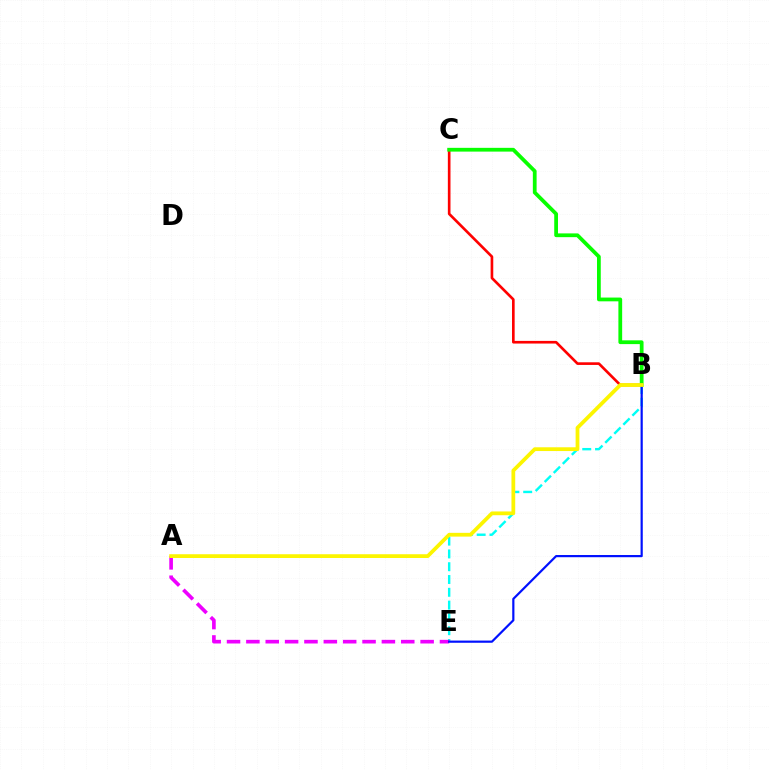{('B', 'E'): [{'color': '#00fff6', 'line_style': 'dashed', 'thickness': 1.74}, {'color': '#0010ff', 'line_style': 'solid', 'thickness': 1.58}], ('A', 'E'): [{'color': '#ee00ff', 'line_style': 'dashed', 'thickness': 2.63}], ('B', 'C'): [{'color': '#ff0000', 'line_style': 'solid', 'thickness': 1.91}, {'color': '#08ff00', 'line_style': 'solid', 'thickness': 2.71}], ('A', 'B'): [{'color': '#fcf500', 'line_style': 'solid', 'thickness': 2.71}]}